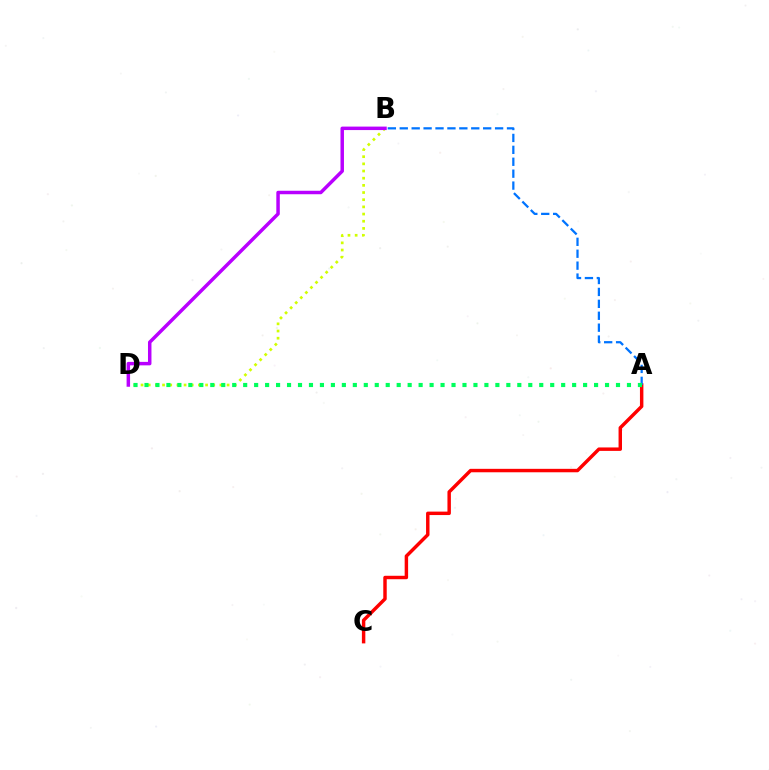{('A', 'C'): [{'color': '#ff0000', 'line_style': 'solid', 'thickness': 2.48}], ('B', 'D'): [{'color': '#d1ff00', 'line_style': 'dotted', 'thickness': 1.95}, {'color': '#b900ff', 'line_style': 'solid', 'thickness': 2.5}], ('A', 'B'): [{'color': '#0074ff', 'line_style': 'dashed', 'thickness': 1.62}], ('A', 'D'): [{'color': '#00ff5c', 'line_style': 'dotted', 'thickness': 2.98}]}